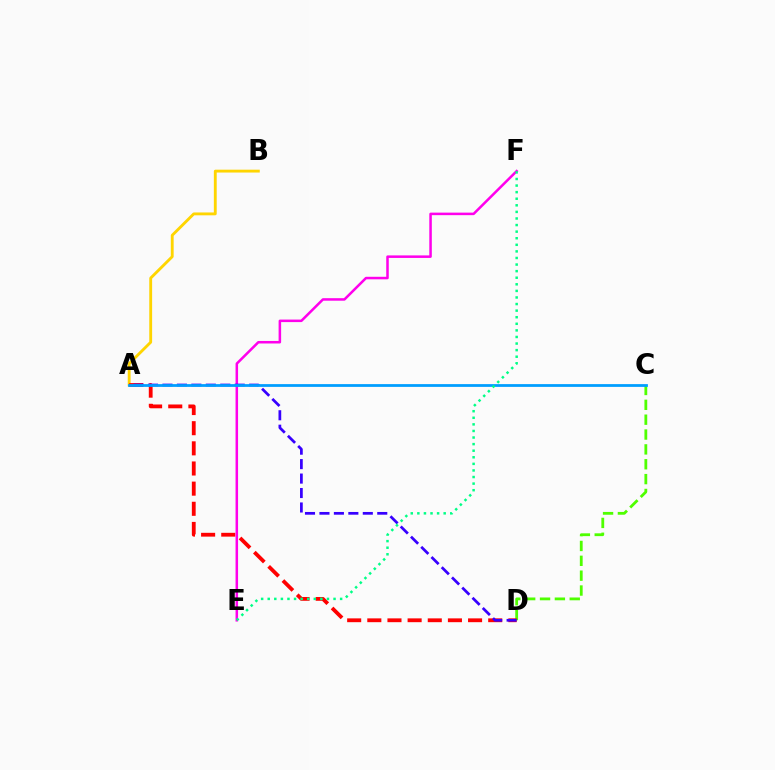{('A', 'B'): [{'color': '#ffd500', 'line_style': 'solid', 'thickness': 2.05}], ('C', 'D'): [{'color': '#4fff00', 'line_style': 'dashed', 'thickness': 2.02}], ('A', 'D'): [{'color': '#ff0000', 'line_style': 'dashed', 'thickness': 2.74}, {'color': '#3700ff', 'line_style': 'dashed', 'thickness': 1.96}], ('E', 'F'): [{'color': '#ff00ed', 'line_style': 'solid', 'thickness': 1.82}, {'color': '#00ff86', 'line_style': 'dotted', 'thickness': 1.79}], ('A', 'C'): [{'color': '#009eff', 'line_style': 'solid', 'thickness': 2.0}]}